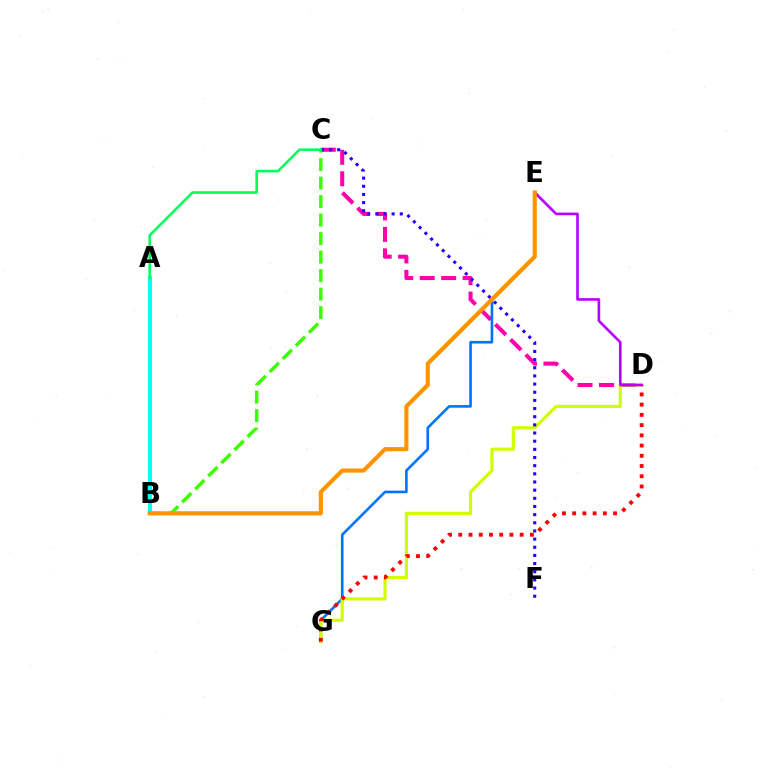{('C', 'D'): [{'color': '#ff00ac', 'line_style': 'dashed', 'thickness': 2.92}], ('E', 'G'): [{'color': '#0074ff', 'line_style': 'solid', 'thickness': 1.89}], ('D', 'G'): [{'color': '#d1ff00', 'line_style': 'solid', 'thickness': 2.28}, {'color': '#ff0000', 'line_style': 'dotted', 'thickness': 2.78}], ('B', 'C'): [{'color': '#3dff00', 'line_style': 'dashed', 'thickness': 2.51}], ('C', 'F'): [{'color': '#2500ff', 'line_style': 'dotted', 'thickness': 2.22}], ('A', 'B'): [{'color': '#00fff6', 'line_style': 'solid', 'thickness': 2.9}], ('A', 'C'): [{'color': '#00ff5c', 'line_style': 'solid', 'thickness': 1.89}], ('D', 'E'): [{'color': '#b900ff', 'line_style': 'solid', 'thickness': 1.9}], ('B', 'E'): [{'color': '#ff9400', 'line_style': 'solid', 'thickness': 2.98}]}